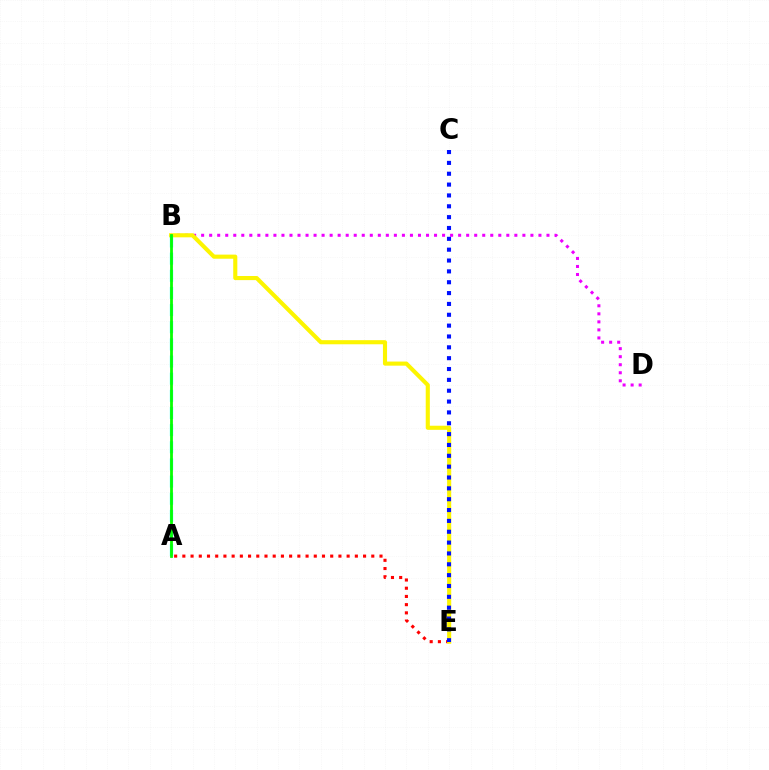{('B', 'D'): [{'color': '#ee00ff', 'line_style': 'dotted', 'thickness': 2.18}], ('A', 'E'): [{'color': '#ff0000', 'line_style': 'dotted', 'thickness': 2.23}], ('B', 'E'): [{'color': '#fcf500', 'line_style': 'solid', 'thickness': 2.96}], ('C', 'E'): [{'color': '#0010ff', 'line_style': 'dotted', 'thickness': 2.95}], ('A', 'B'): [{'color': '#00fff6', 'line_style': 'dashed', 'thickness': 2.33}, {'color': '#08ff00', 'line_style': 'solid', 'thickness': 2.0}]}